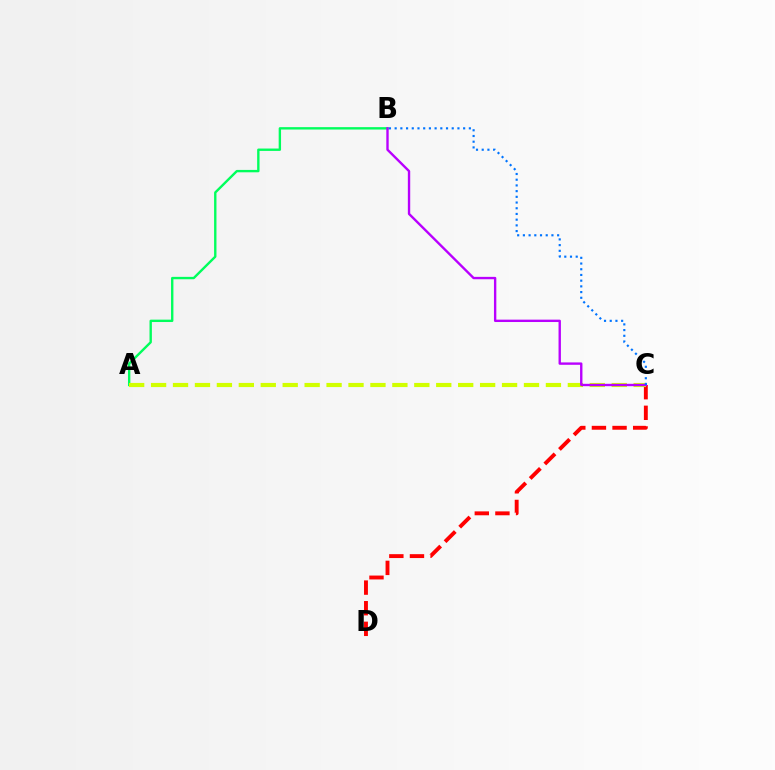{('C', 'D'): [{'color': '#ff0000', 'line_style': 'dashed', 'thickness': 2.8}], ('A', 'B'): [{'color': '#00ff5c', 'line_style': 'solid', 'thickness': 1.71}], ('A', 'C'): [{'color': '#d1ff00', 'line_style': 'dashed', 'thickness': 2.98}], ('B', 'C'): [{'color': '#b900ff', 'line_style': 'solid', 'thickness': 1.71}, {'color': '#0074ff', 'line_style': 'dotted', 'thickness': 1.55}]}